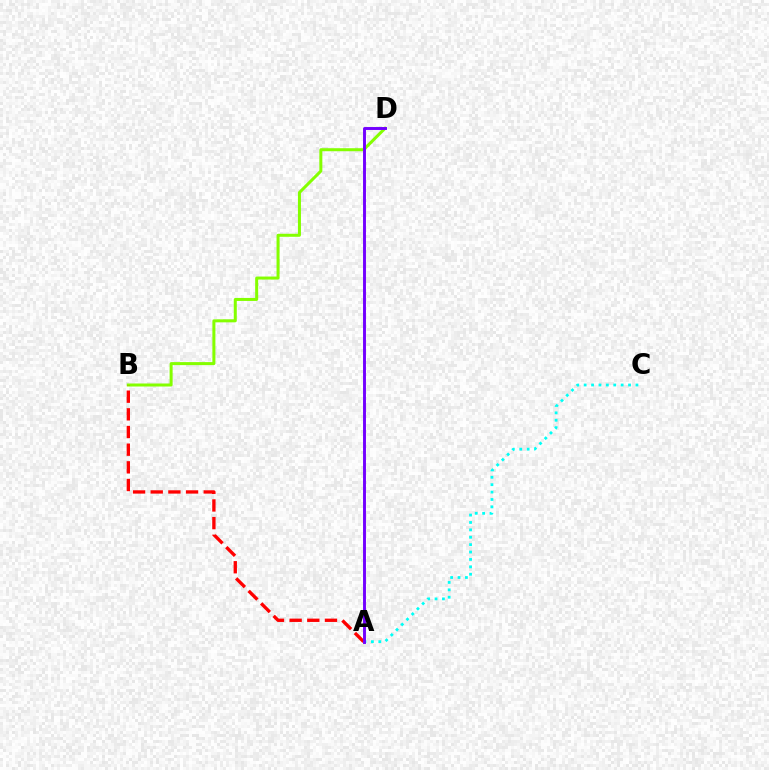{('A', 'C'): [{'color': '#00fff6', 'line_style': 'dotted', 'thickness': 2.01}], ('B', 'D'): [{'color': '#84ff00', 'line_style': 'solid', 'thickness': 2.17}], ('A', 'B'): [{'color': '#ff0000', 'line_style': 'dashed', 'thickness': 2.4}], ('A', 'D'): [{'color': '#7200ff', 'line_style': 'solid', 'thickness': 2.1}]}